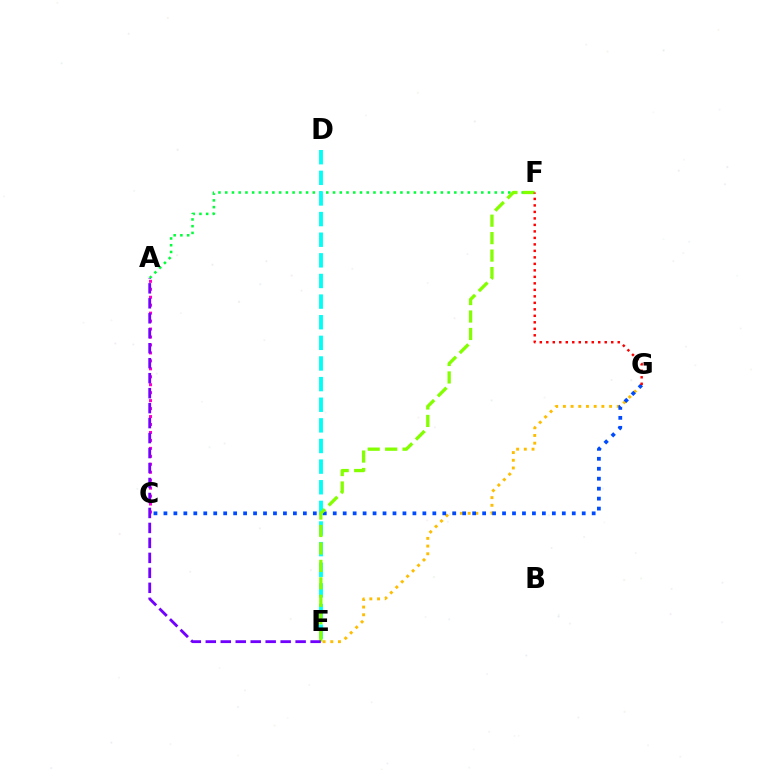{('A', 'F'): [{'color': '#00ff39', 'line_style': 'dotted', 'thickness': 1.83}], ('D', 'E'): [{'color': '#00fff6', 'line_style': 'dashed', 'thickness': 2.8}], ('E', 'G'): [{'color': '#ffbd00', 'line_style': 'dotted', 'thickness': 2.09}], ('C', 'G'): [{'color': '#004bff', 'line_style': 'dotted', 'thickness': 2.71}], ('E', 'F'): [{'color': '#84ff00', 'line_style': 'dashed', 'thickness': 2.37}], ('A', 'C'): [{'color': '#ff00cf', 'line_style': 'dotted', 'thickness': 2.16}], ('F', 'G'): [{'color': '#ff0000', 'line_style': 'dotted', 'thickness': 1.76}], ('A', 'E'): [{'color': '#7200ff', 'line_style': 'dashed', 'thickness': 2.03}]}